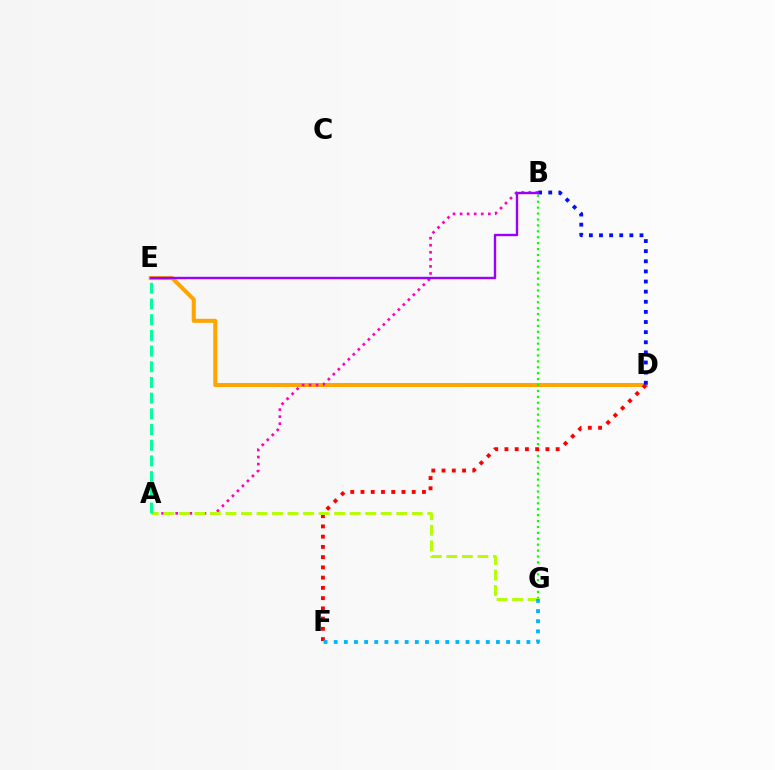{('D', 'E'): [{'color': '#ffa500', 'line_style': 'solid', 'thickness': 2.91}], ('B', 'G'): [{'color': '#08ff00', 'line_style': 'dotted', 'thickness': 1.61}], ('D', 'F'): [{'color': '#ff0000', 'line_style': 'dotted', 'thickness': 2.78}], ('A', 'B'): [{'color': '#ff00bd', 'line_style': 'dotted', 'thickness': 1.91}], ('B', 'D'): [{'color': '#0010ff', 'line_style': 'dotted', 'thickness': 2.75}], ('A', 'G'): [{'color': '#b3ff00', 'line_style': 'dashed', 'thickness': 2.11}], ('A', 'E'): [{'color': '#00ff9d', 'line_style': 'dashed', 'thickness': 2.13}], ('B', 'E'): [{'color': '#9b00ff', 'line_style': 'solid', 'thickness': 1.73}], ('F', 'G'): [{'color': '#00b5ff', 'line_style': 'dotted', 'thickness': 2.76}]}